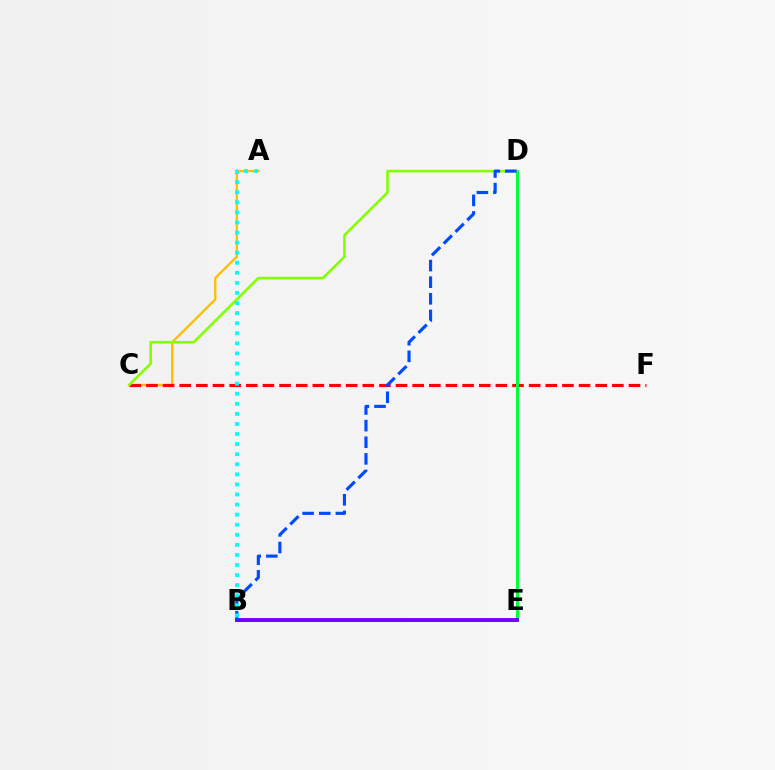{('A', 'C'): [{'color': '#ffbd00', 'line_style': 'solid', 'thickness': 1.64}], ('C', 'F'): [{'color': '#ff0000', 'line_style': 'dashed', 'thickness': 2.26}], ('B', 'E'): [{'color': '#ff00cf', 'line_style': 'solid', 'thickness': 2.05}, {'color': '#7200ff', 'line_style': 'solid', 'thickness': 2.79}], ('D', 'E'): [{'color': '#00ff39', 'line_style': 'solid', 'thickness': 2.2}], ('C', 'D'): [{'color': '#84ff00', 'line_style': 'solid', 'thickness': 1.87}], ('B', 'D'): [{'color': '#004bff', 'line_style': 'dashed', 'thickness': 2.26}], ('A', 'B'): [{'color': '#00fff6', 'line_style': 'dotted', 'thickness': 2.74}]}